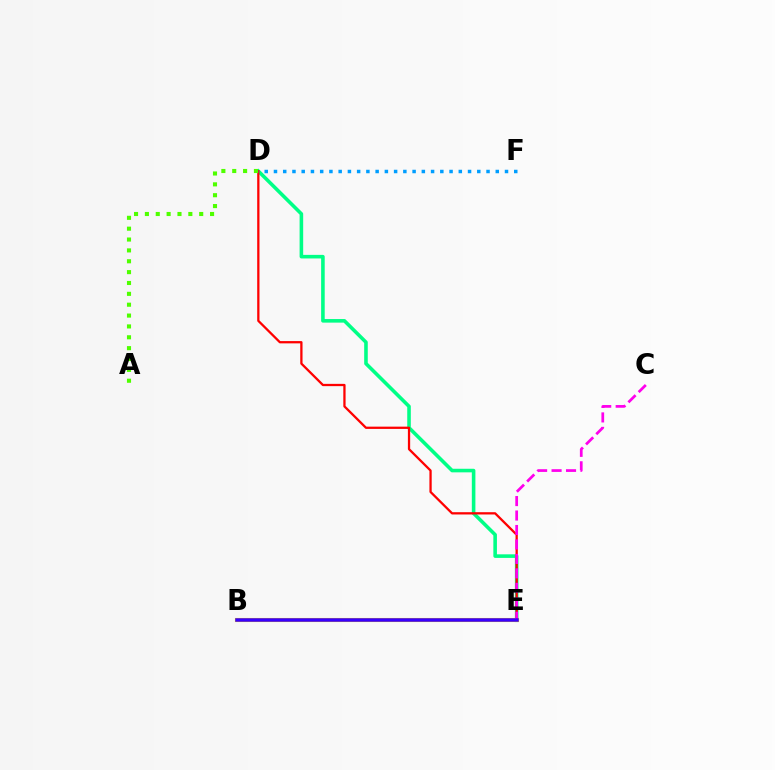{('D', 'E'): [{'color': '#00ff86', 'line_style': 'solid', 'thickness': 2.58}, {'color': '#ff0000', 'line_style': 'solid', 'thickness': 1.64}], ('A', 'D'): [{'color': '#4fff00', 'line_style': 'dotted', 'thickness': 2.95}], ('D', 'F'): [{'color': '#009eff', 'line_style': 'dotted', 'thickness': 2.51}], ('B', 'E'): [{'color': '#ffd500', 'line_style': 'solid', 'thickness': 2.96}, {'color': '#3700ff', 'line_style': 'solid', 'thickness': 2.53}], ('C', 'E'): [{'color': '#ff00ed', 'line_style': 'dashed', 'thickness': 1.96}]}